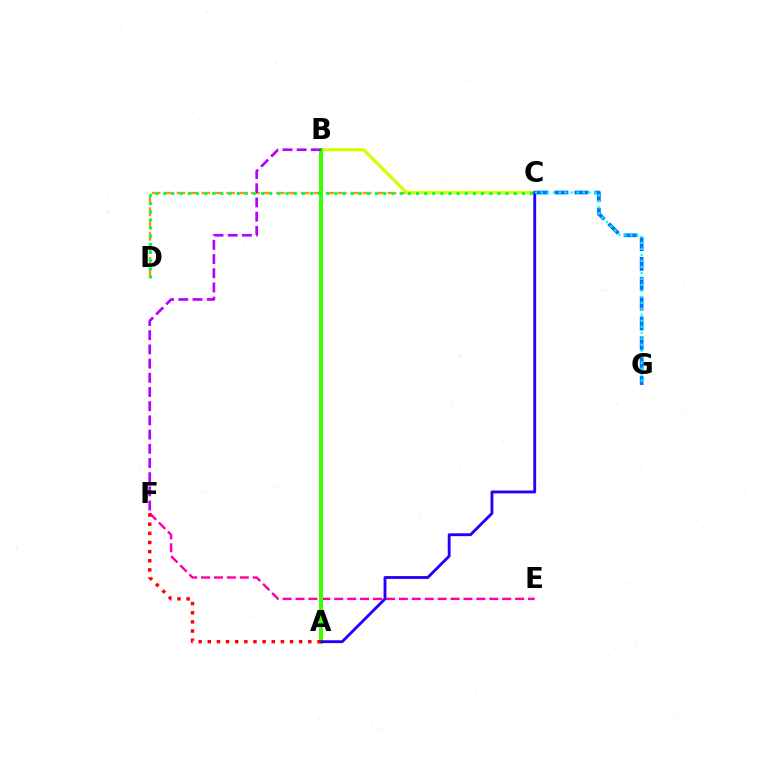{('C', 'D'): [{'color': '#ff9400', 'line_style': 'dashed', 'thickness': 1.69}, {'color': '#00ff5c', 'line_style': 'dotted', 'thickness': 2.21}], ('E', 'F'): [{'color': '#ff00ac', 'line_style': 'dashed', 'thickness': 1.75}], ('B', 'C'): [{'color': '#d1ff00', 'line_style': 'solid', 'thickness': 2.24}], ('C', 'G'): [{'color': '#0074ff', 'line_style': 'dashed', 'thickness': 2.7}, {'color': '#00fff6', 'line_style': 'dotted', 'thickness': 1.63}], ('A', 'B'): [{'color': '#3dff00', 'line_style': 'solid', 'thickness': 2.89}], ('B', 'F'): [{'color': '#b900ff', 'line_style': 'dashed', 'thickness': 1.93}], ('A', 'C'): [{'color': '#2500ff', 'line_style': 'solid', 'thickness': 2.06}], ('A', 'F'): [{'color': '#ff0000', 'line_style': 'dotted', 'thickness': 2.48}]}